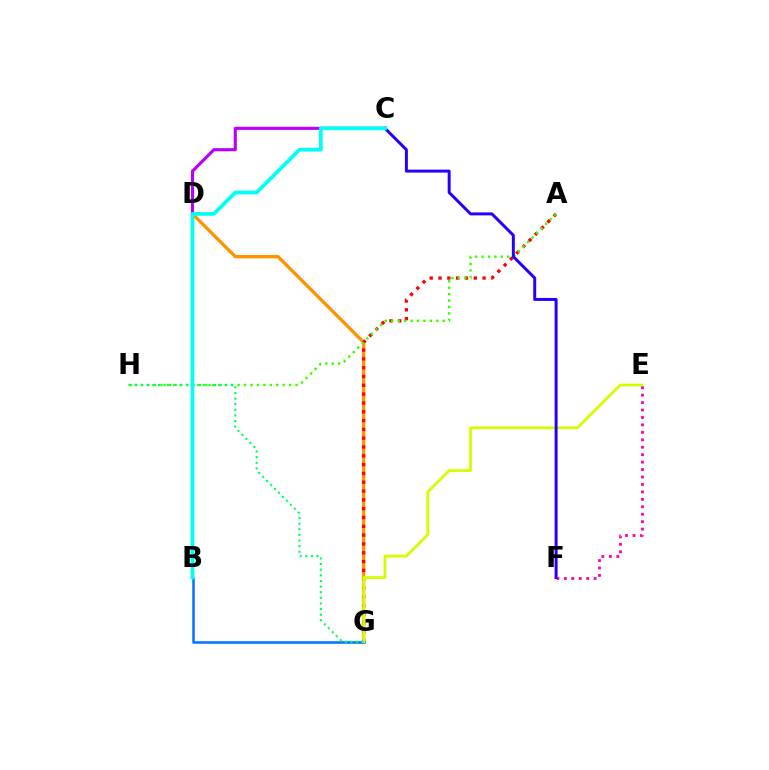{('D', 'G'): [{'color': '#ff9400', 'line_style': 'solid', 'thickness': 2.41}], ('A', 'G'): [{'color': '#ff0000', 'line_style': 'dotted', 'thickness': 2.39}], ('A', 'H'): [{'color': '#3dff00', 'line_style': 'dotted', 'thickness': 1.75}], ('B', 'G'): [{'color': '#0074ff', 'line_style': 'solid', 'thickness': 1.82}], ('E', 'G'): [{'color': '#d1ff00', 'line_style': 'solid', 'thickness': 2.02}], ('E', 'F'): [{'color': '#ff00ac', 'line_style': 'dotted', 'thickness': 2.02}], ('C', 'D'): [{'color': '#b900ff', 'line_style': 'solid', 'thickness': 2.25}], ('C', 'F'): [{'color': '#2500ff', 'line_style': 'solid', 'thickness': 2.14}], ('G', 'H'): [{'color': '#00ff5c', 'line_style': 'dotted', 'thickness': 1.53}], ('B', 'C'): [{'color': '#00fff6', 'line_style': 'solid', 'thickness': 2.7}]}